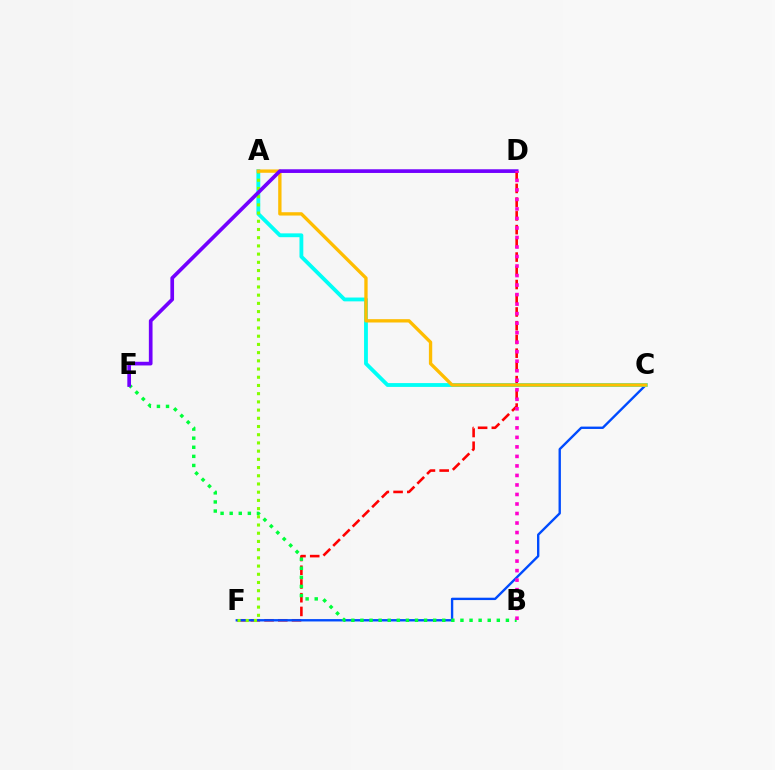{('D', 'F'): [{'color': '#ff0000', 'line_style': 'dashed', 'thickness': 1.86}], ('C', 'F'): [{'color': '#004bff', 'line_style': 'solid', 'thickness': 1.71}], ('A', 'C'): [{'color': '#00fff6', 'line_style': 'solid', 'thickness': 2.76}, {'color': '#ffbd00', 'line_style': 'solid', 'thickness': 2.4}], ('B', 'E'): [{'color': '#00ff39', 'line_style': 'dotted', 'thickness': 2.47}], ('A', 'F'): [{'color': '#84ff00', 'line_style': 'dotted', 'thickness': 2.23}], ('D', 'E'): [{'color': '#7200ff', 'line_style': 'solid', 'thickness': 2.65}], ('B', 'D'): [{'color': '#ff00cf', 'line_style': 'dotted', 'thickness': 2.59}]}